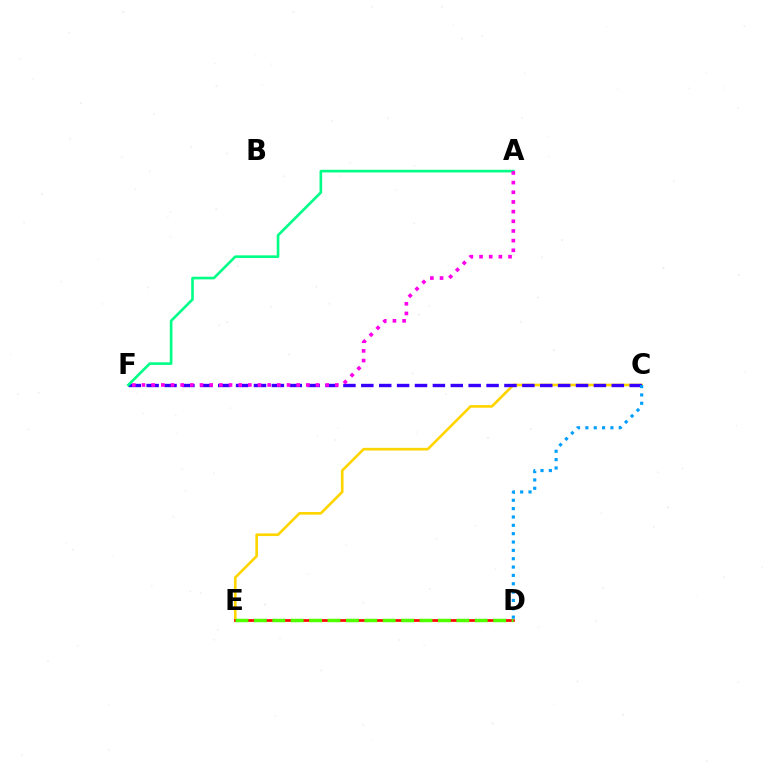{('C', 'E'): [{'color': '#ffd500', 'line_style': 'solid', 'thickness': 1.92}], ('C', 'F'): [{'color': '#3700ff', 'line_style': 'dashed', 'thickness': 2.43}], ('A', 'F'): [{'color': '#00ff86', 'line_style': 'solid', 'thickness': 1.89}, {'color': '#ff00ed', 'line_style': 'dotted', 'thickness': 2.63}], ('D', 'E'): [{'color': '#ff0000', 'line_style': 'solid', 'thickness': 1.93}, {'color': '#4fff00', 'line_style': 'dashed', 'thickness': 2.5}], ('C', 'D'): [{'color': '#009eff', 'line_style': 'dotted', 'thickness': 2.27}]}